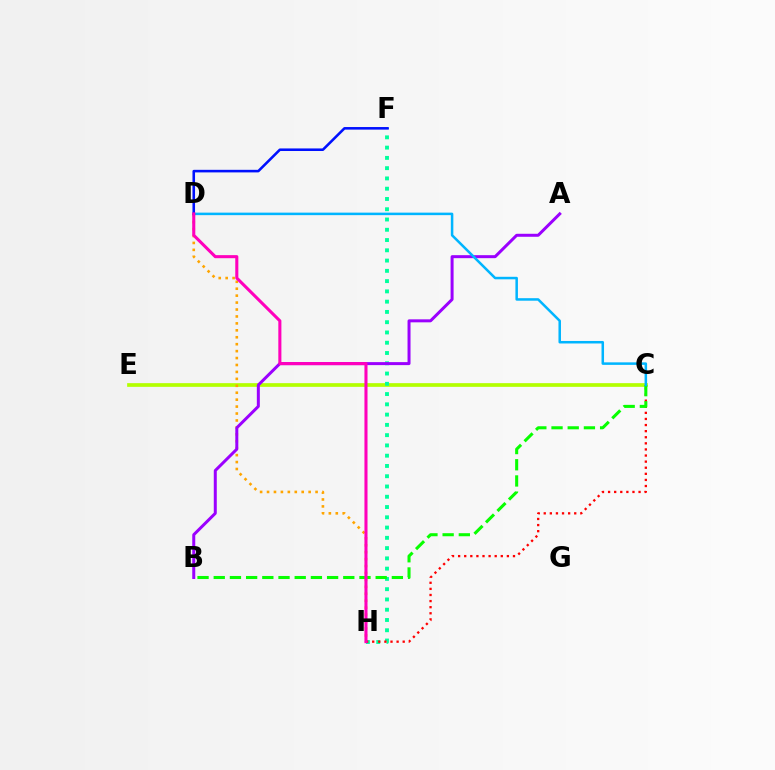{('C', 'E'): [{'color': '#b3ff00', 'line_style': 'solid', 'thickness': 2.66}], ('F', 'H'): [{'color': '#00ff9d', 'line_style': 'dotted', 'thickness': 2.79}], ('C', 'H'): [{'color': '#ff0000', 'line_style': 'dotted', 'thickness': 1.66}], ('B', 'C'): [{'color': '#08ff00', 'line_style': 'dashed', 'thickness': 2.2}], ('D', 'H'): [{'color': '#ffa500', 'line_style': 'dotted', 'thickness': 1.88}, {'color': '#ff00bd', 'line_style': 'solid', 'thickness': 2.21}], ('A', 'B'): [{'color': '#9b00ff', 'line_style': 'solid', 'thickness': 2.16}], ('C', 'D'): [{'color': '#00b5ff', 'line_style': 'solid', 'thickness': 1.81}], ('D', 'F'): [{'color': '#0010ff', 'line_style': 'solid', 'thickness': 1.85}]}